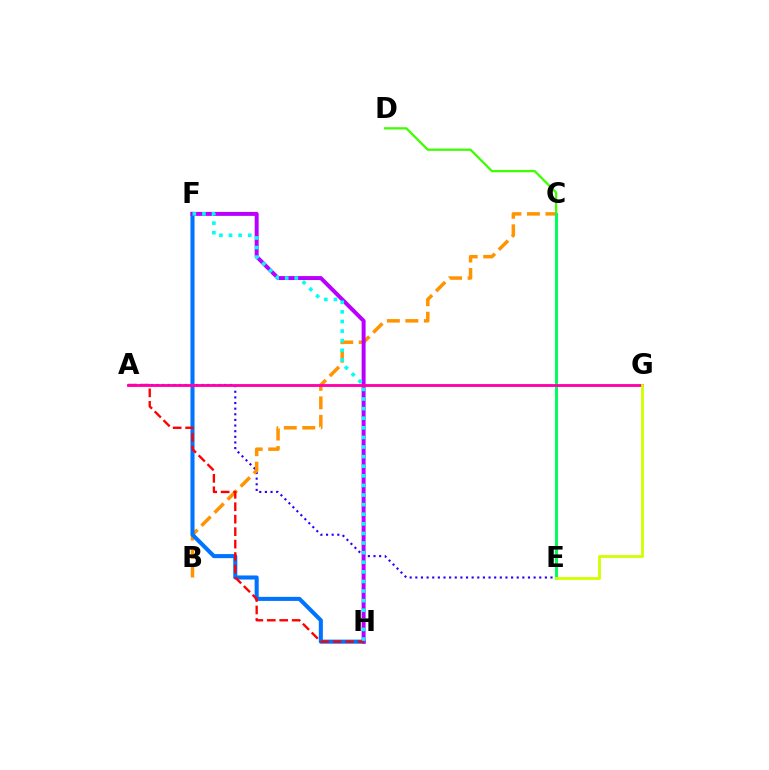{('C', 'D'): [{'color': '#3dff00', 'line_style': 'solid', 'thickness': 1.64}], ('A', 'E'): [{'color': '#2500ff', 'line_style': 'dotted', 'thickness': 1.53}], ('B', 'C'): [{'color': '#ff9400', 'line_style': 'dashed', 'thickness': 2.51}], ('F', 'H'): [{'color': '#0074ff', 'line_style': 'solid', 'thickness': 2.93}, {'color': '#b900ff', 'line_style': 'solid', 'thickness': 2.86}, {'color': '#00fff6', 'line_style': 'dotted', 'thickness': 2.61}], ('C', 'E'): [{'color': '#00ff5c', 'line_style': 'solid', 'thickness': 2.18}], ('A', 'H'): [{'color': '#ff0000', 'line_style': 'dashed', 'thickness': 1.69}], ('A', 'G'): [{'color': '#ff00ac', 'line_style': 'solid', 'thickness': 2.04}], ('E', 'G'): [{'color': '#d1ff00', 'line_style': 'solid', 'thickness': 2.01}]}